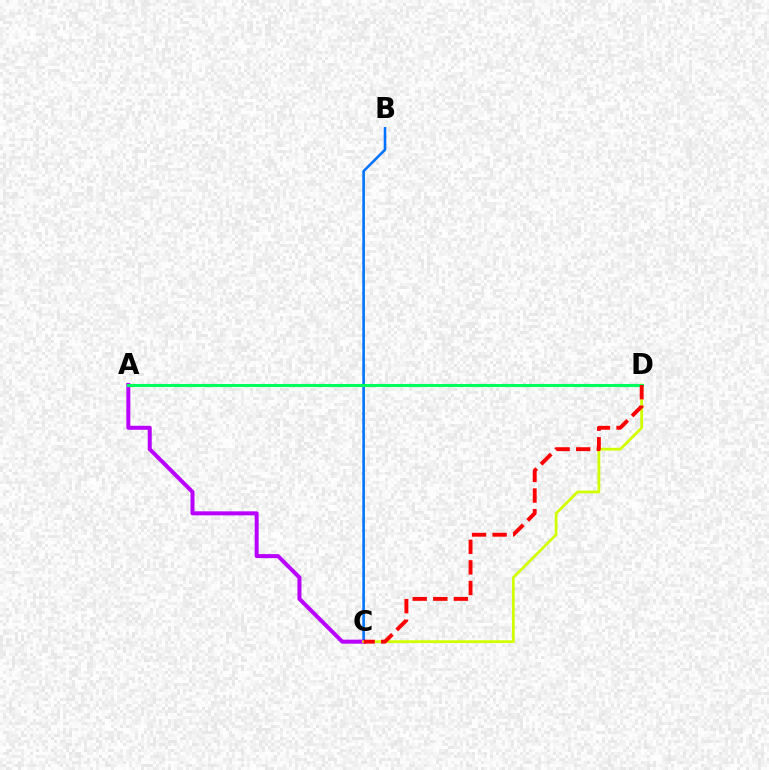{('B', 'C'): [{'color': '#0074ff', 'line_style': 'solid', 'thickness': 1.86}], ('A', 'C'): [{'color': '#b900ff', 'line_style': 'solid', 'thickness': 2.88}], ('C', 'D'): [{'color': '#d1ff00', 'line_style': 'solid', 'thickness': 2.0}, {'color': '#ff0000', 'line_style': 'dashed', 'thickness': 2.8}], ('A', 'D'): [{'color': '#00ff5c', 'line_style': 'solid', 'thickness': 2.23}]}